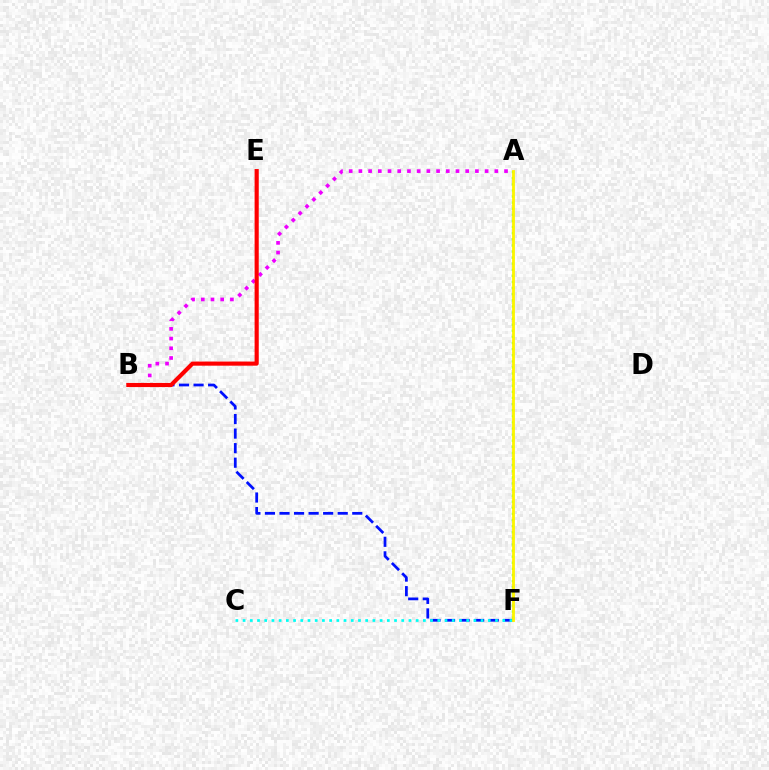{('B', 'F'): [{'color': '#0010ff', 'line_style': 'dashed', 'thickness': 1.98}], ('A', 'F'): [{'color': '#08ff00', 'line_style': 'dotted', 'thickness': 1.66}, {'color': '#fcf500', 'line_style': 'solid', 'thickness': 2.03}], ('A', 'B'): [{'color': '#ee00ff', 'line_style': 'dotted', 'thickness': 2.64}], ('C', 'F'): [{'color': '#00fff6', 'line_style': 'dotted', 'thickness': 1.96}], ('B', 'E'): [{'color': '#ff0000', 'line_style': 'solid', 'thickness': 2.98}]}